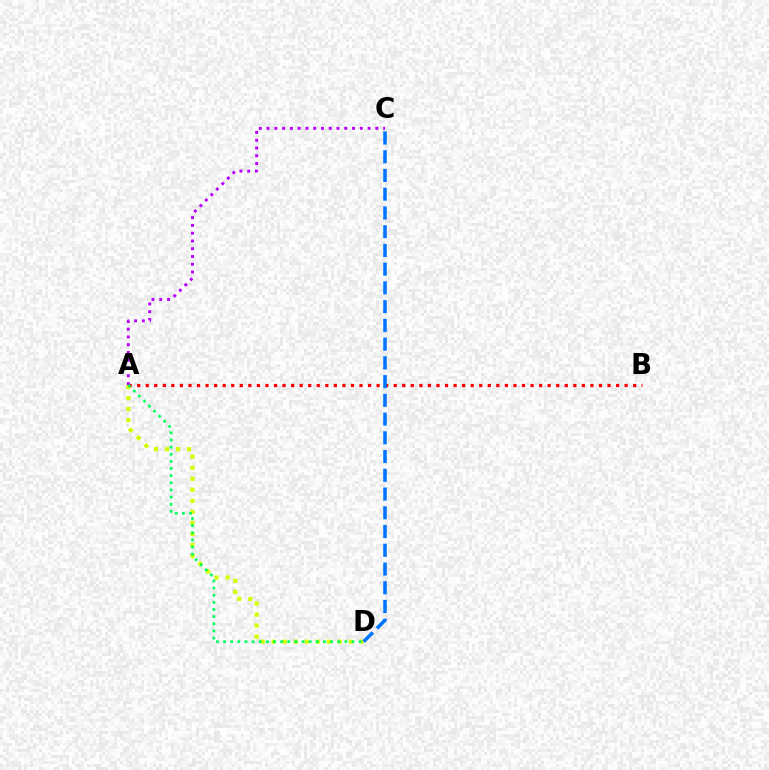{('A', 'D'): [{'color': '#d1ff00', 'line_style': 'dotted', 'thickness': 3.0}, {'color': '#00ff5c', 'line_style': 'dotted', 'thickness': 1.94}], ('A', 'B'): [{'color': '#ff0000', 'line_style': 'dotted', 'thickness': 2.32}], ('C', 'D'): [{'color': '#0074ff', 'line_style': 'dashed', 'thickness': 2.55}], ('A', 'C'): [{'color': '#b900ff', 'line_style': 'dotted', 'thickness': 2.11}]}